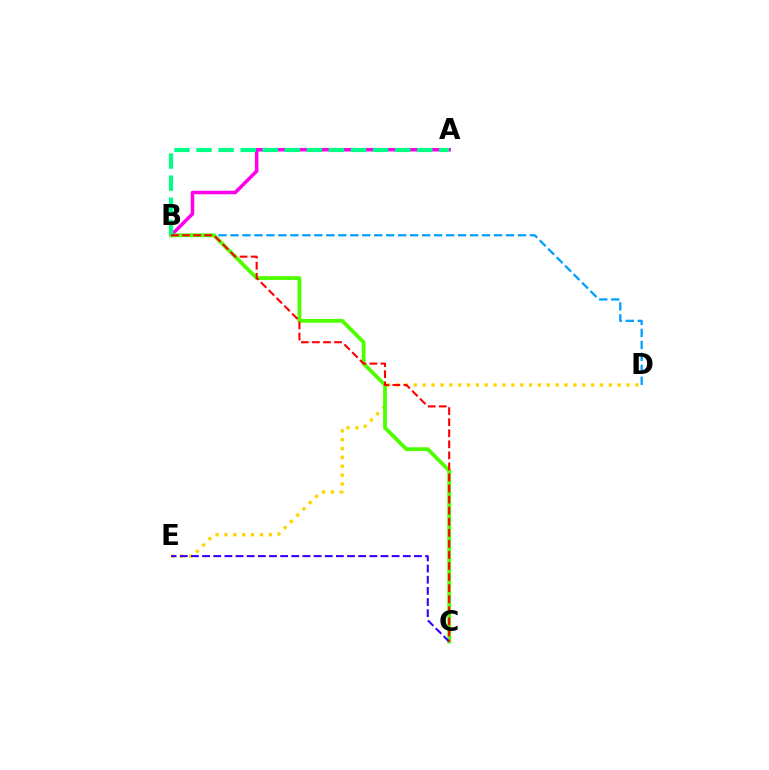{('A', 'B'): [{'color': '#ff00ed', 'line_style': 'solid', 'thickness': 2.52}, {'color': '#00ff86', 'line_style': 'dashed', 'thickness': 3.0}], ('D', 'E'): [{'color': '#ffd500', 'line_style': 'dotted', 'thickness': 2.41}], ('B', 'D'): [{'color': '#009eff', 'line_style': 'dashed', 'thickness': 1.63}], ('B', 'C'): [{'color': '#4fff00', 'line_style': 'solid', 'thickness': 2.74}, {'color': '#ff0000', 'line_style': 'dashed', 'thickness': 1.5}], ('C', 'E'): [{'color': '#3700ff', 'line_style': 'dashed', 'thickness': 1.51}]}